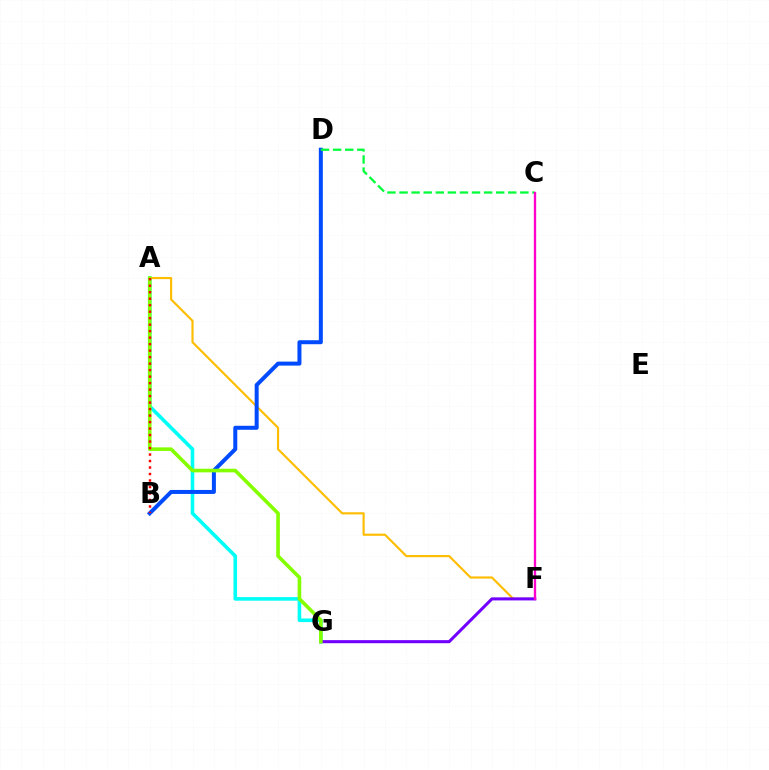{('A', 'G'): [{'color': '#00fff6', 'line_style': 'solid', 'thickness': 2.59}, {'color': '#84ff00', 'line_style': 'solid', 'thickness': 2.6}], ('A', 'F'): [{'color': '#ffbd00', 'line_style': 'solid', 'thickness': 1.55}], ('B', 'D'): [{'color': '#004bff', 'line_style': 'solid', 'thickness': 2.88}], ('F', 'G'): [{'color': '#7200ff', 'line_style': 'solid', 'thickness': 2.21}], ('C', 'D'): [{'color': '#00ff39', 'line_style': 'dashed', 'thickness': 1.64}], ('A', 'B'): [{'color': '#ff0000', 'line_style': 'dotted', 'thickness': 1.76}], ('C', 'F'): [{'color': '#ff00cf', 'line_style': 'solid', 'thickness': 1.68}]}